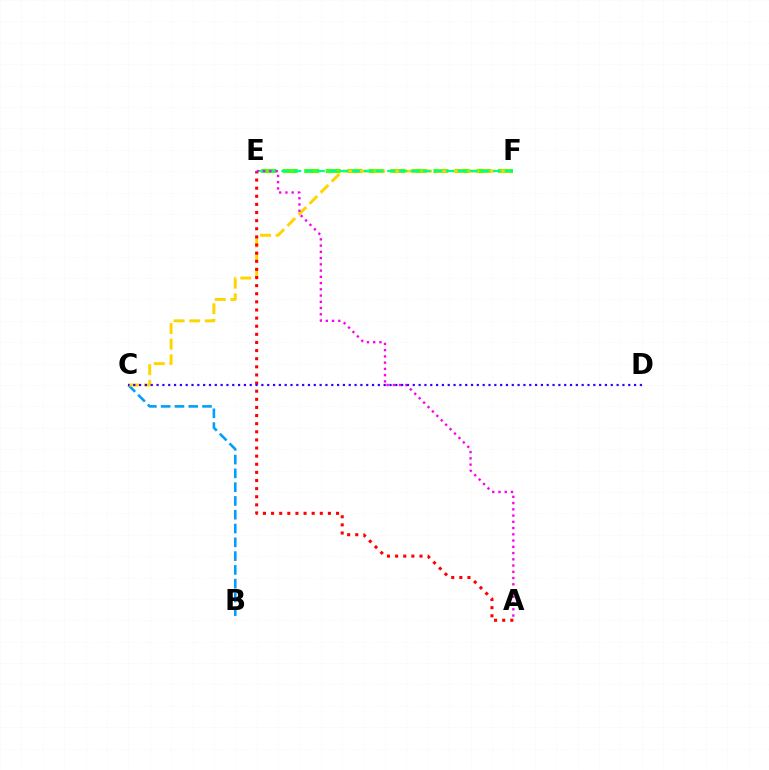{('B', 'C'): [{'color': '#009eff', 'line_style': 'dashed', 'thickness': 1.87}], ('E', 'F'): [{'color': '#4fff00', 'line_style': 'dashed', 'thickness': 2.92}, {'color': '#00ff86', 'line_style': 'dashed', 'thickness': 1.6}], ('C', 'F'): [{'color': '#ffd500', 'line_style': 'dashed', 'thickness': 2.12}], ('A', 'E'): [{'color': '#ff0000', 'line_style': 'dotted', 'thickness': 2.21}, {'color': '#ff00ed', 'line_style': 'dotted', 'thickness': 1.7}], ('C', 'D'): [{'color': '#3700ff', 'line_style': 'dotted', 'thickness': 1.58}]}